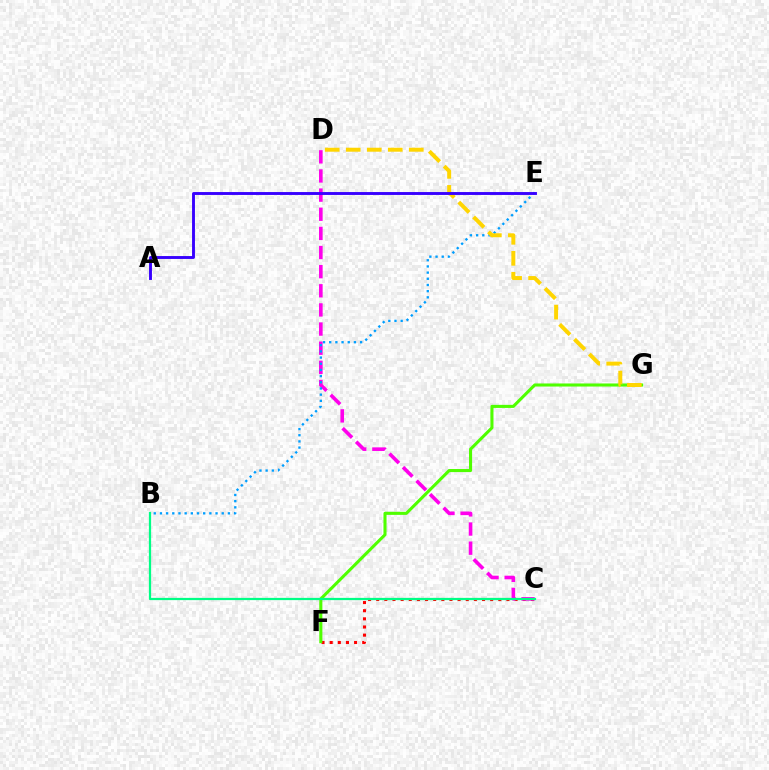{('C', 'F'): [{'color': '#ff0000', 'line_style': 'dotted', 'thickness': 2.21}], ('C', 'D'): [{'color': '#ff00ed', 'line_style': 'dashed', 'thickness': 2.6}], ('B', 'E'): [{'color': '#009eff', 'line_style': 'dotted', 'thickness': 1.68}], ('F', 'G'): [{'color': '#4fff00', 'line_style': 'solid', 'thickness': 2.21}], ('D', 'G'): [{'color': '#ffd500', 'line_style': 'dashed', 'thickness': 2.85}], ('B', 'C'): [{'color': '#00ff86', 'line_style': 'solid', 'thickness': 1.61}], ('A', 'E'): [{'color': '#3700ff', 'line_style': 'solid', 'thickness': 2.08}]}